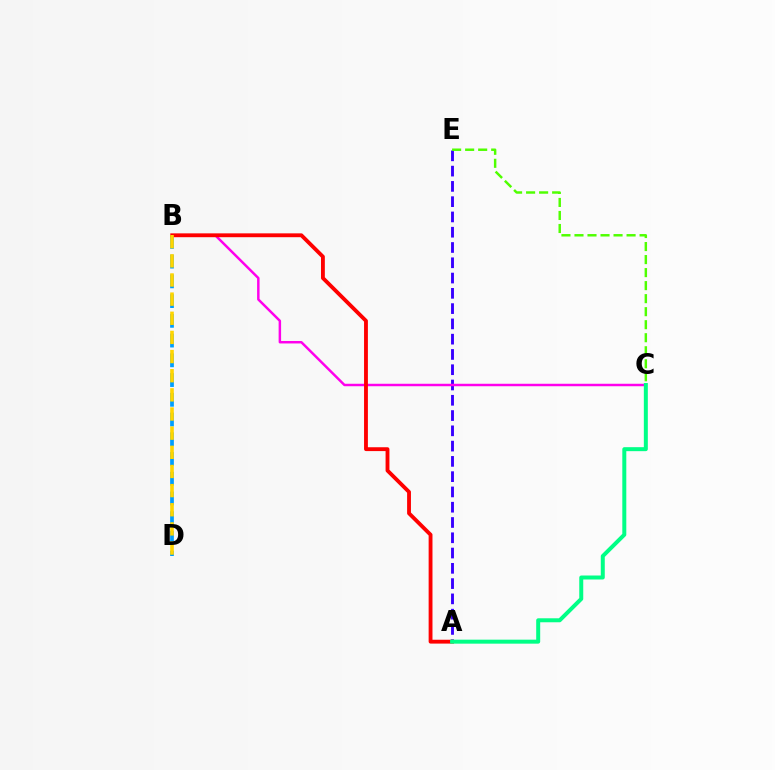{('B', 'D'): [{'color': '#009eff', 'line_style': 'dashed', 'thickness': 2.68}, {'color': '#ffd500', 'line_style': 'dashed', 'thickness': 2.6}], ('A', 'E'): [{'color': '#3700ff', 'line_style': 'dashed', 'thickness': 2.08}], ('B', 'C'): [{'color': '#ff00ed', 'line_style': 'solid', 'thickness': 1.78}], ('C', 'E'): [{'color': '#4fff00', 'line_style': 'dashed', 'thickness': 1.77}], ('A', 'B'): [{'color': '#ff0000', 'line_style': 'solid', 'thickness': 2.77}], ('A', 'C'): [{'color': '#00ff86', 'line_style': 'solid', 'thickness': 2.87}]}